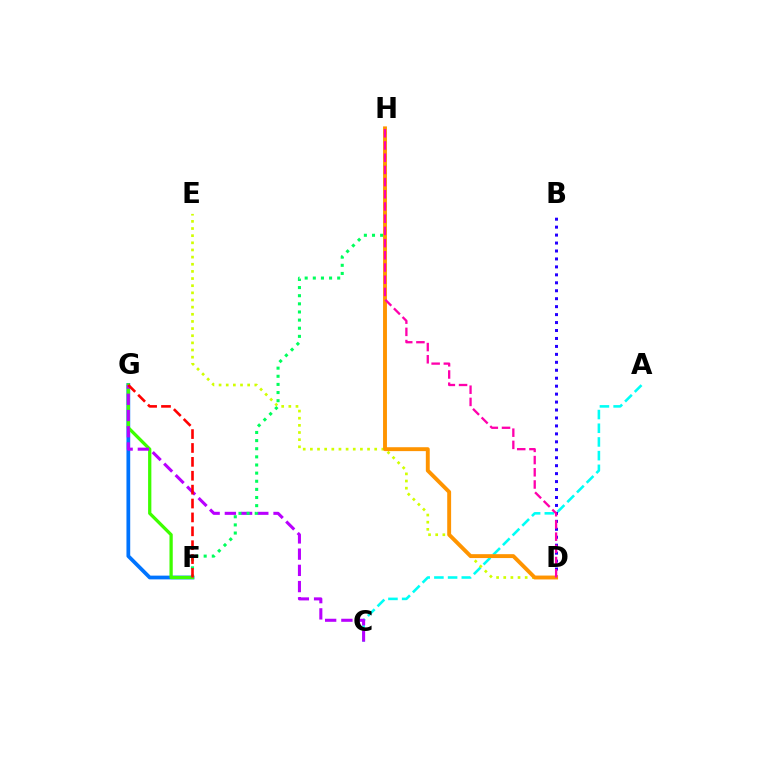{('F', 'G'): [{'color': '#0074ff', 'line_style': 'solid', 'thickness': 2.7}, {'color': '#3dff00', 'line_style': 'solid', 'thickness': 2.35}, {'color': '#ff0000', 'line_style': 'dashed', 'thickness': 1.89}], ('A', 'C'): [{'color': '#00fff6', 'line_style': 'dashed', 'thickness': 1.86}], ('C', 'G'): [{'color': '#b900ff', 'line_style': 'dashed', 'thickness': 2.2}], ('B', 'D'): [{'color': '#2500ff', 'line_style': 'dotted', 'thickness': 2.16}], ('F', 'H'): [{'color': '#00ff5c', 'line_style': 'dotted', 'thickness': 2.21}], ('D', 'E'): [{'color': '#d1ff00', 'line_style': 'dotted', 'thickness': 1.94}], ('D', 'H'): [{'color': '#ff9400', 'line_style': 'solid', 'thickness': 2.8}, {'color': '#ff00ac', 'line_style': 'dashed', 'thickness': 1.66}]}